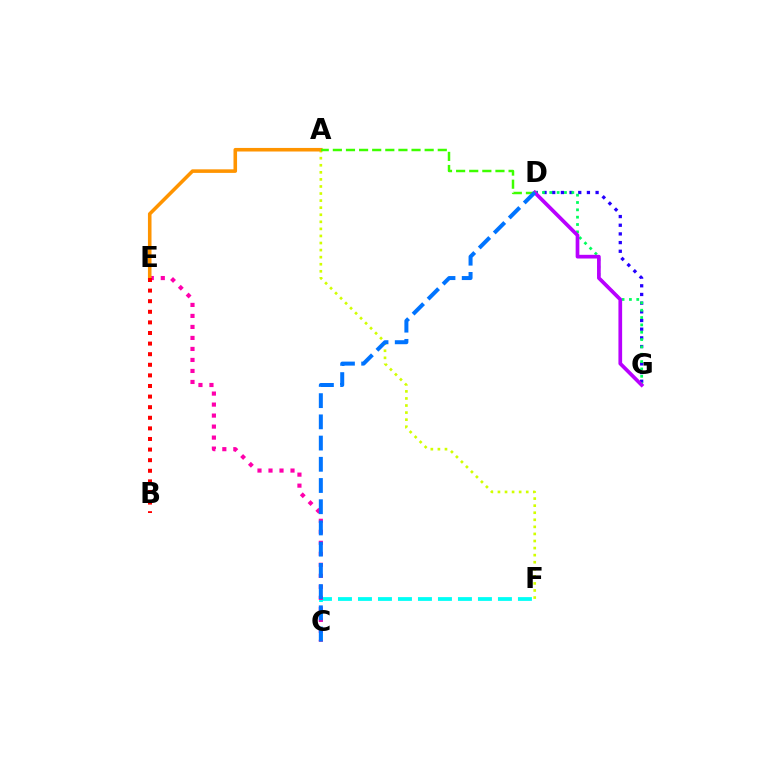{('D', 'G'): [{'color': '#2500ff', 'line_style': 'dotted', 'thickness': 2.36}, {'color': '#00ff5c', 'line_style': 'dotted', 'thickness': 1.99}, {'color': '#b900ff', 'line_style': 'solid', 'thickness': 2.66}], ('C', 'F'): [{'color': '#00fff6', 'line_style': 'dashed', 'thickness': 2.72}], ('C', 'E'): [{'color': '#ff00ac', 'line_style': 'dotted', 'thickness': 2.99}], ('A', 'F'): [{'color': '#d1ff00', 'line_style': 'dotted', 'thickness': 1.92}], ('A', 'E'): [{'color': '#ff9400', 'line_style': 'solid', 'thickness': 2.57}], ('A', 'D'): [{'color': '#3dff00', 'line_style': 'dashed', 'thickness': 1.78}], ('C', 'D'): [{'color': '#0074ff', 'line_style': 'dashed', 'thickness': 2.88}], ('B', 'E'): [{'color': '#ff0000', 'line_style': 'dotted', 'thickness': 2.88}]}